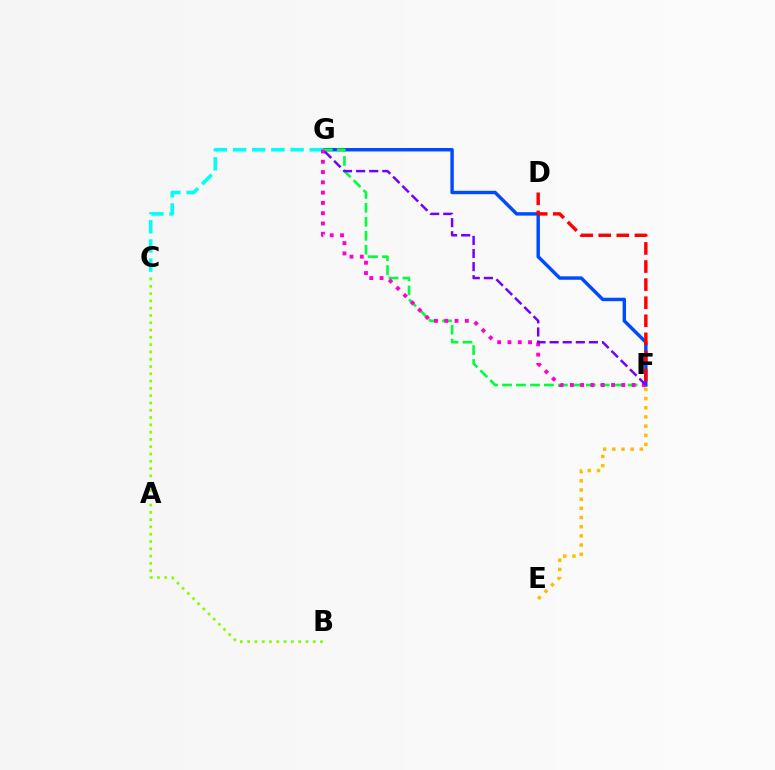{('B', 'C'): [{'color': '#84ff00', 'line_style': 'dotted', 'thickness': 1.98}], ('F', 'G'): [{'color': '#004bff', 'line_style': 'solid', 'thickness': 2.47}, {'color': '#00ff39', 'line_style': 'dashed', 'thickness': 1.9}, {'color': '#ff00cf', 'line_style': 'dotted', 'thickness': 2.8}, {'color': '#7200ff', 'line_style': 'dashed', 'thickness': 1.78}], ('E', 'F'): [{'color': '#ffbd00', 'line_style': 'dotted', 'thickness': 2.49}], ('C', 'G'): [{'color': '#00fff6', 'line_style': 'dashed', 'thickness': 2.6}], ('D', 'F'): [{'color': '#ff0000', 'line_style': 'dashed', 'thickness': 2.46}]}